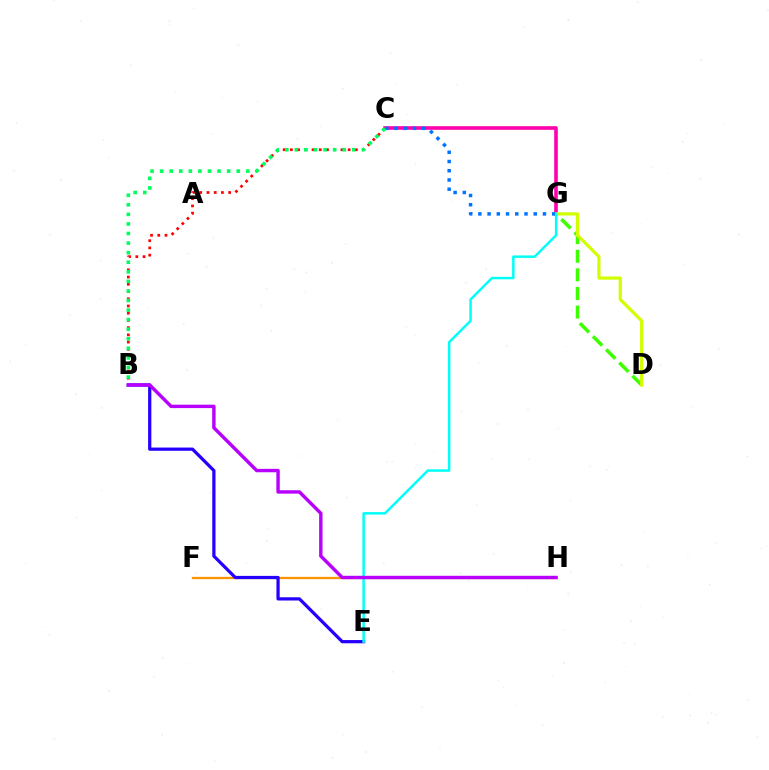{('B', 'C'): [{'color': '#ff0000', 'line_style': 'dotted', 'thickness': 1.96}, {'color': '#00ff5c', 'line_style': 'dotted', 'thickness': 2.6}], ('C', 'G'): [{'color': '#ff00ac', 'line_style': 'solid', 'thickness': 2.59}, {'color': '#0074ff', 'line_style': 'dotted', 'thickness': 2.51}], ('D', 'G'): [{'color': '#3dff00', 'line_style': 'dashed', 'thickness': 2.53}, {'color': '#d1ff00', 'line_style': 'solid', 'thickness': 2.32}], ('F', 'H'): [{'color': '#ff9400', 'line_style': 'solid', 'thickness': 1.65}], ('B', 'E'): [{'color': '#2500ff', 'line_style': 'solid', 'thickness': 2.33}], ('E', 'G'): [{'color': '#00fff6', 'line_style': 'solid', 'thickness': 1.79}], ('B', 'H'): [{'color': '#b900ff', 'line_style': 'solid', 'thickness': 2.45}]}